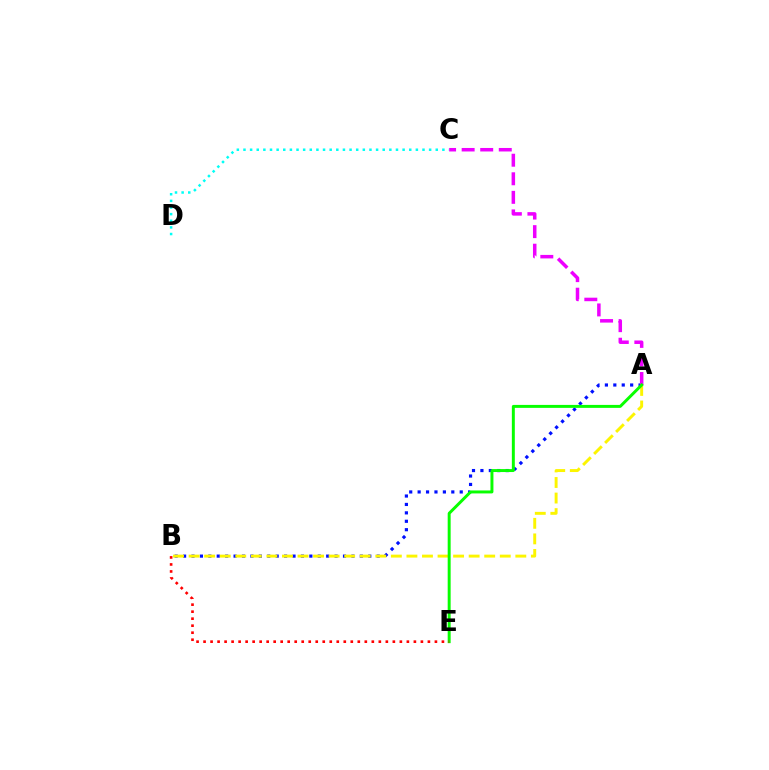{('A', 'B'): [{'color': '#0010ff', 'line_style': 'dotted', 'thickness': 2.29}, {'color': '#fcf500', 'line_style': 'dashed', 'thickness': 2.11}], ('C', 'D'): [{'color': '#00fff6', 'line_style': 'dotted', 'thickness': 1.8}], ('A', 'C'): [{'color': '#ee00ff', 'line_style': 'dashed', 'thickness': 2.52}], ('A', 'E'): [{'color': '#08ff00', 'line_style': 'solid', 'thickness': 2.13}], ('B', 'E'): [{'color': '#ff0000', 'line_style': 'dotted', 'thickness': 1.9}]}